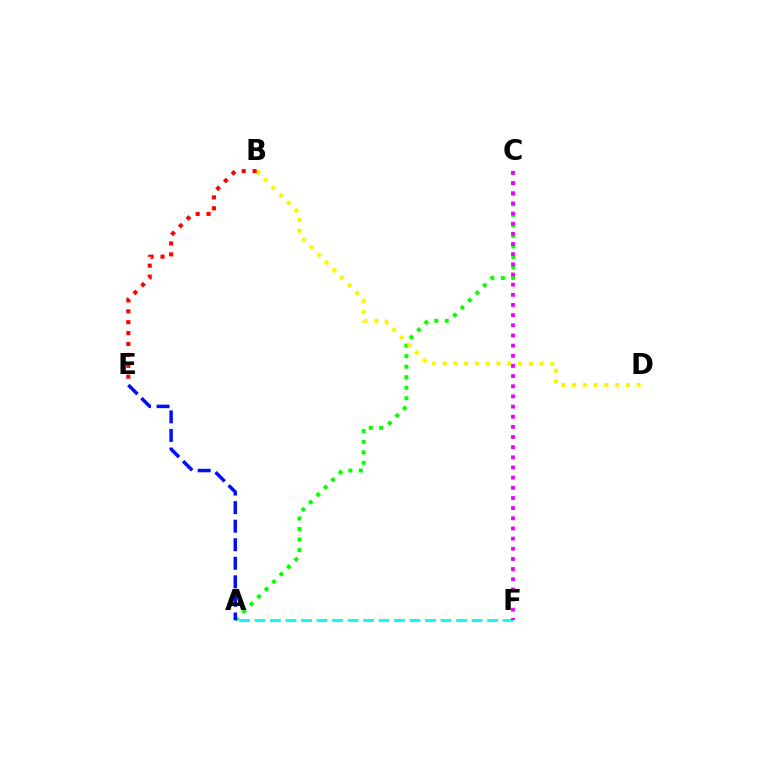{('A', 'C'): [{'color': '#08ff00', 'line_style': 'dotted', 'thickness': 2.86}], ('B', 'D'): [{'color': '#fcf500', 'line_style': 'dotted', 'thickness': 2.93}], ('A', 'F'): [{'color': '#00fff6', 'line_style': 'dashed', 'thickness': 2.11}], ('B', 'E'): [{'color': '#ff0000', 'line_style': 'dotted', 'thickness': 2.96}], ('A', 'E'): [{'color': '#0010ff', 'line_style': 'dashed', 'thickness': 2.52}], ('C', 'F'): [{'color': '#ee00ff', 'line_style': 'dotted', 'thickness': 2.76}]}